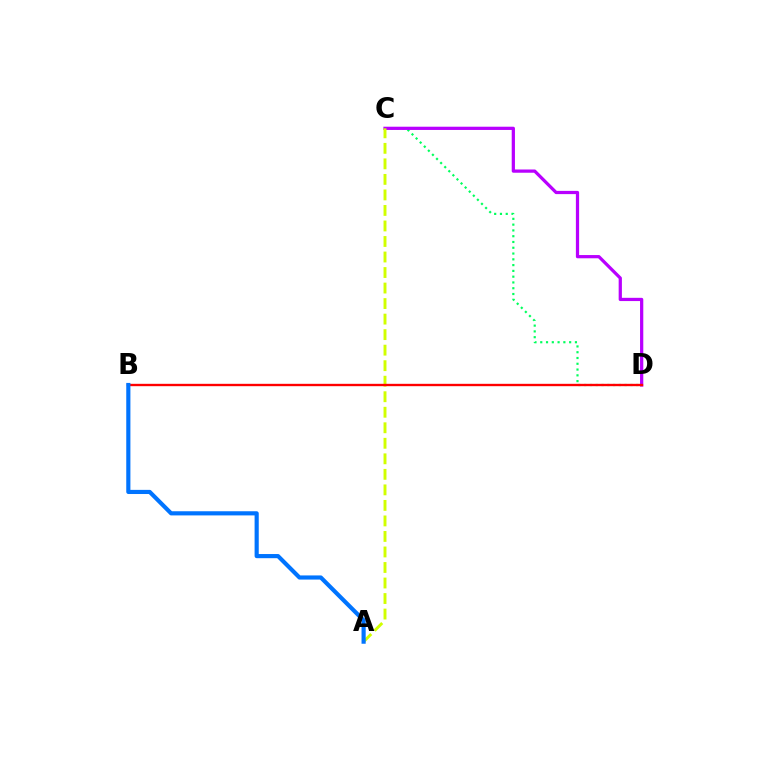{('C', 'D'): [{'color': '#00ff5c', 'line_style': 'dotted', 'thickness': 1.57}, {'color': '#b900ff', 'line_style': 'solid', 'thickness': 2.33}], ('A', 'C'): [{'color': '#d1ff00', 'line_style': 'dashed', 'thickness': 2.11}], ('B', 'D'): [{'color': '#ff0000', 'line_style': 'solid', 'thickness': 1.7}], ('A', 'B'): [{'color': '#0074ff', 'line_style': 'solid', 'thickness': 2.99}]}